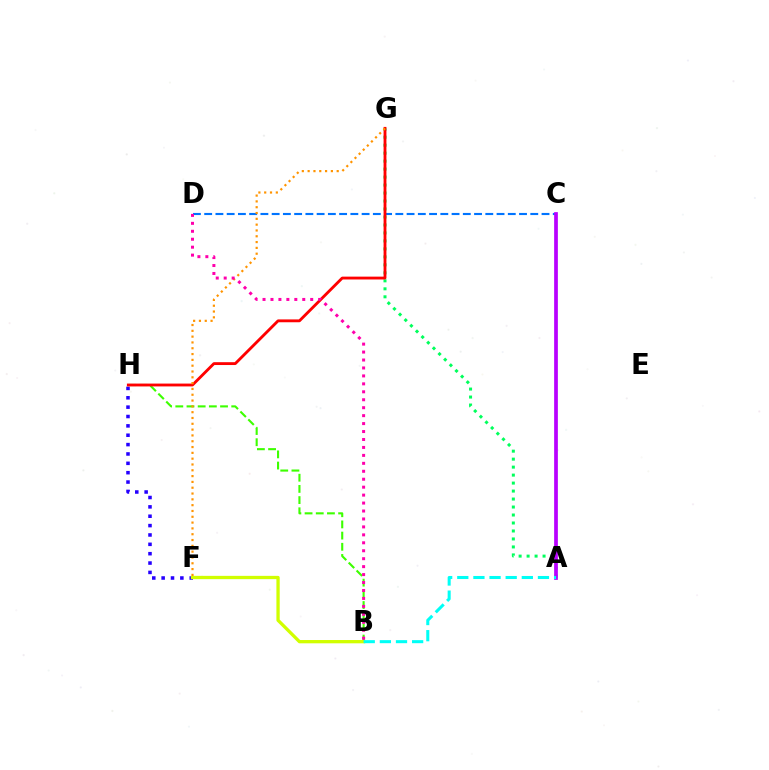{('A', 'G'): [{'color': '#00ff5c', 'line_style': 'dotted', 'thickness': 2.17}], ('B', 'H'): [{'color': '#3dff00', 'line_style': 'dashed', 'thickness': 1.52}], ('F', 'H'): [{'color': '#2500ff', 'line_style': 'dotted', 'thickness': 2.54}], ('C', 'D'): [{'color': '#0074ff', 'line_style': 'dashed', 'thickness': 1.53}], ('G', 'H'): [{'color': '#ff0000', 'line_style': 'solid', 'thickness': 2.05}], ('B', 'F'): [{'color': '#d1ff00', 'line_style': 'solid', 'thickness': 2.37}], ('F', 'G'): [{'color': '#ff9400', 'line_style': 'dotted', 'thickness': 1.58}], ('A', 'C'): [{'color': '#b900ff', 'line_style': 'solid', 'thickness': 2.68}], ('A', 'B'): [{'color': '#00fff6', 'line_style': 'dashed', 'thickness': 2.19}], ('B', 'D'): [{'color': '#ff00ac', 'line_style': 'dotted', 'thickness': 2.16}]}